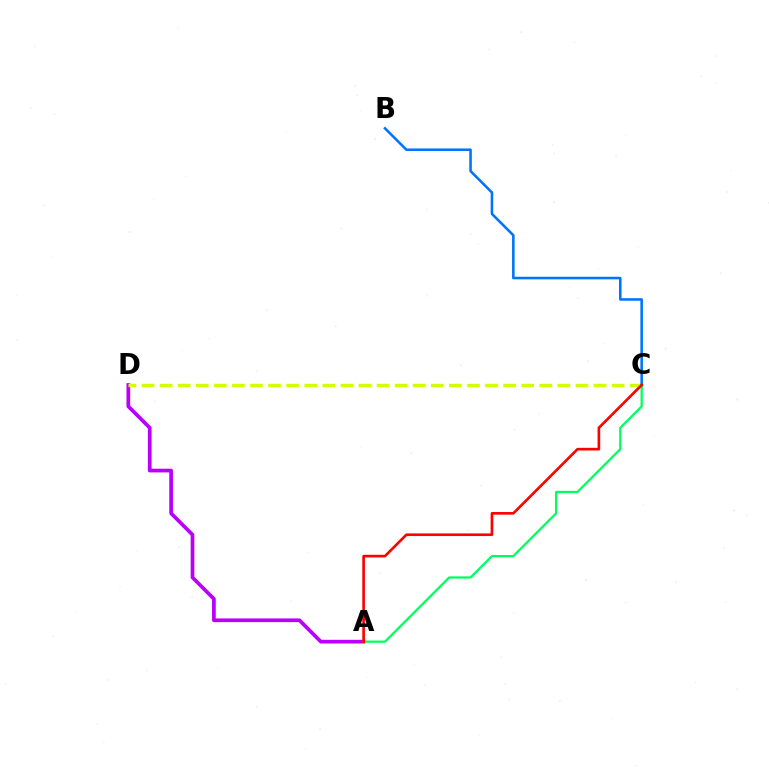{('A', 'D'): [{'color': '#b900ff', 'line_style': 'solid', 'thickness': 2.67}], ('C', 'D'): [{'color': '#d1ff00', 'line_style': 'dashed', 'thickness': 2.46}], ('A', 'C'): [{'color': '#00ff5c', 'line_style': 'solid', 'thickness': 1.63}, {'color': '#ff0000', 'line_style': 'solid', 'thickness': 1.9}], ('B', 'C'): [{'color': '#0074ff', 'line_style': 'solid', 'thickness': 1.85}]}